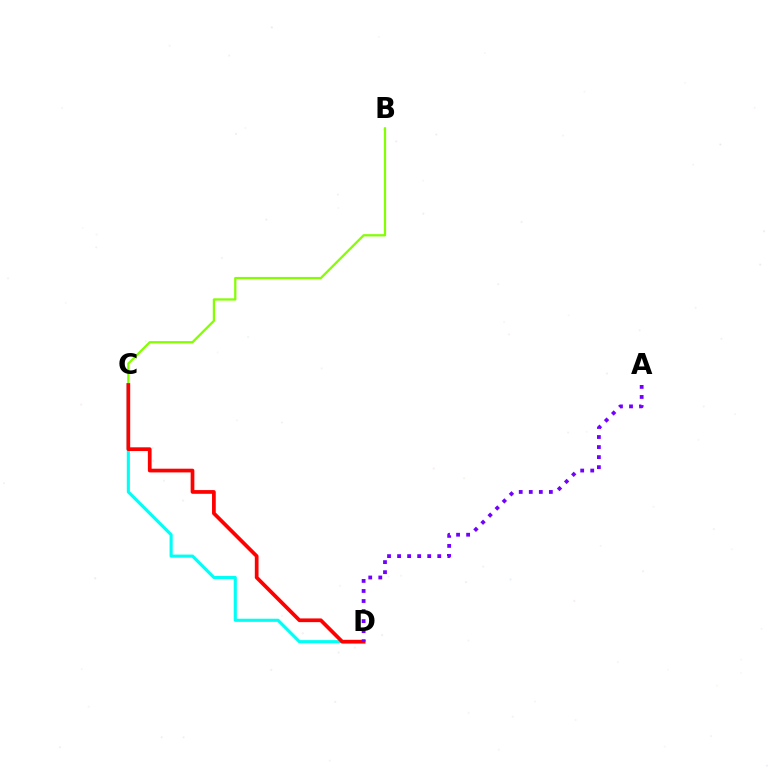{('C', 'D'): [{'color': '#00fff6', 'line_style': 'solid', 'thickness': 2.24}, {'color': '#ff0000', 'line_style': 'solid', 'thickness': 2.68}], ('B', 'C'): [{'color': '#84ff00', 'line_style': 'solid', 'thickness': 1.62}], ('A', 'D'): [{'color': '#7200ff', 'line_style': 'dotted', 'thickness': 2.73}]}